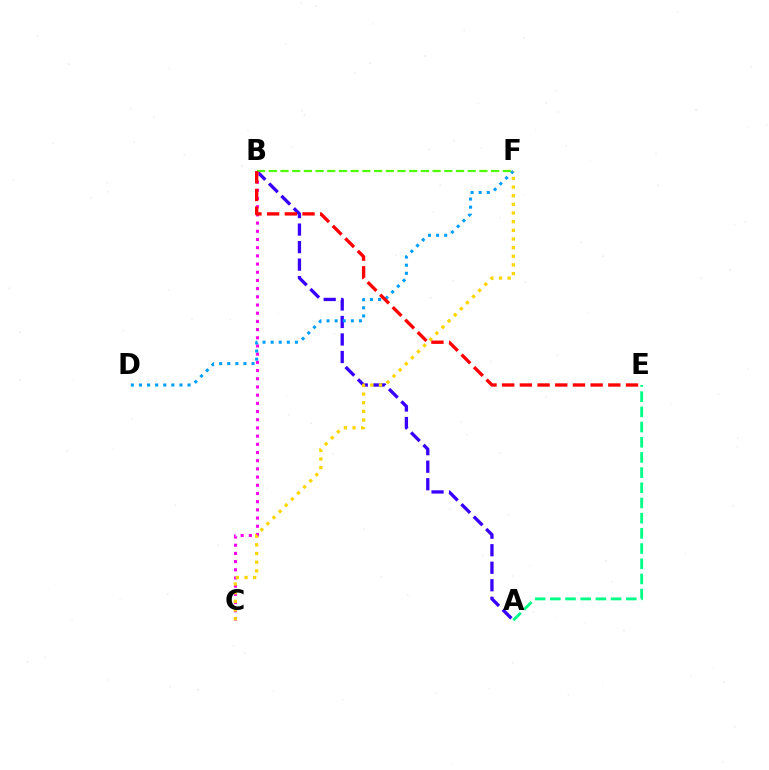{('A', 'B'): [{'color': '#3700ff', 'line_style': 'dashed', 'thickness': 2.38}], ('B', 'C'): [{'color': '#ff00ed', 'line_style': 'dotted', 'thickness': 2.23}], ('D', 'F'): [{'color': '#009eff', 'line_style': 'dotted', 'thickness': 2.2}], ('B', 'F'): [{'color': '#4fff00', 'line_style': 'dashed', 'thickness': 1.59}], ('C', 'F'): [{'color': '#ffd500', 'line_style': 'dotted', 'thickness': 2.35}], ('B', 'E'): [{'color': '#ff0000', 'line_style': 'dashed', 'thickness': 2.4}], ('A', 'E'): [{'color': '#00ff86', 'line_style': 'dashed', 'thickness': 2.06}]}